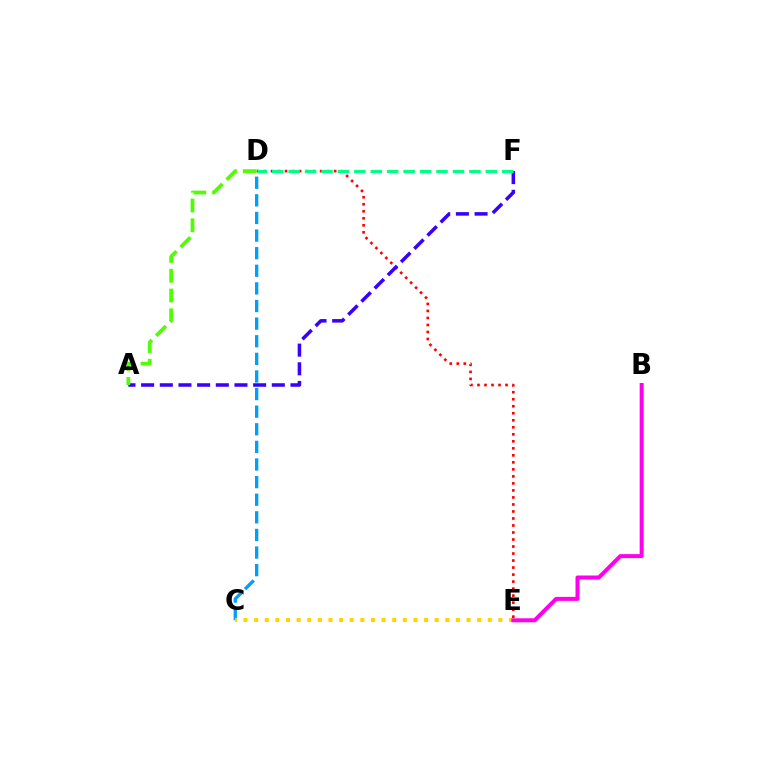{('C', 'D'): [{'color': '#009eff', 'line_style': 'dashed', 'thickness': 2.39}], ('C', 'E'): [{'color': '#ffd500', 'line_style': 'dotted', 'thickness': 2.89}], ('D', 'E'): [{'color': '#ff0000', 'line_style': 'dotted', 'thickness': 1.91}], ('A', 'F'): [{'color': '#3700ff', 'line_style': 'dashed', 'thickness': 2.54}], ('D', 'F'): [{'color': '#00ff86', 'line_style': 'dashed', 'thickness': 2.23}], ('B', 'E'): [{'color': '#ff00ed', 'line_style': 'solid', 'thickness': 2.88}], ('A', 'D'): [{'color': '#4fff00', 'line_style': 'dashed', 'thickness': 2.69}]}